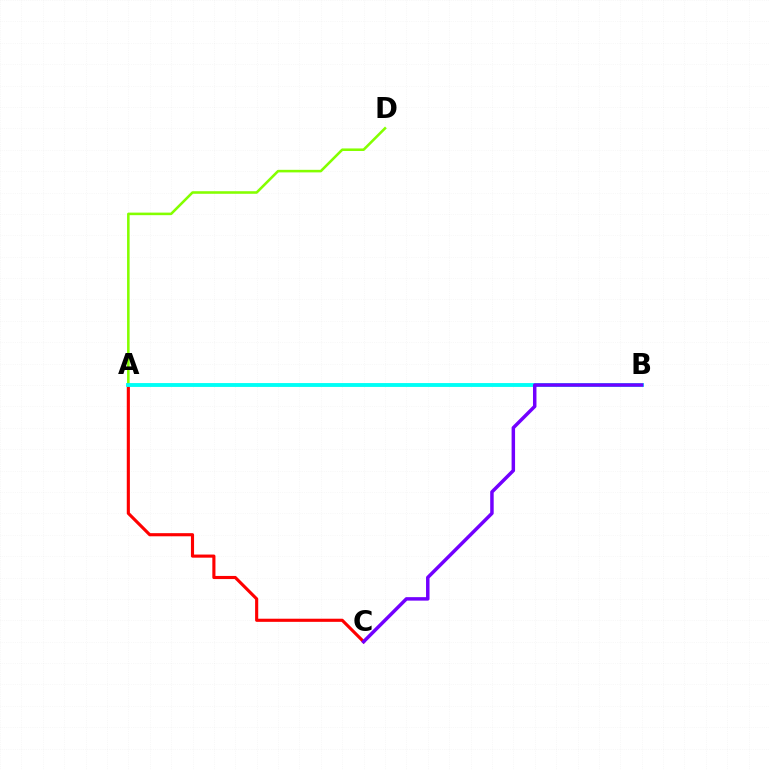{('A', 'D'): [{'color': '#84ff00', 'line_style': 'solid', 'thickness': 1.84}], ('A', 'C'): [{'color': '#ff0000', 'line_style': 'solid', 'thickness': 2.25}], ('A', 'B'): [{'color': '#00fff6', 'line_style': 'solid', 'thickness': 2.78}], ('B', 'C'): [{'color': '#7200ff', 'line_style': 'solid', 'thickness': 2.5}]}